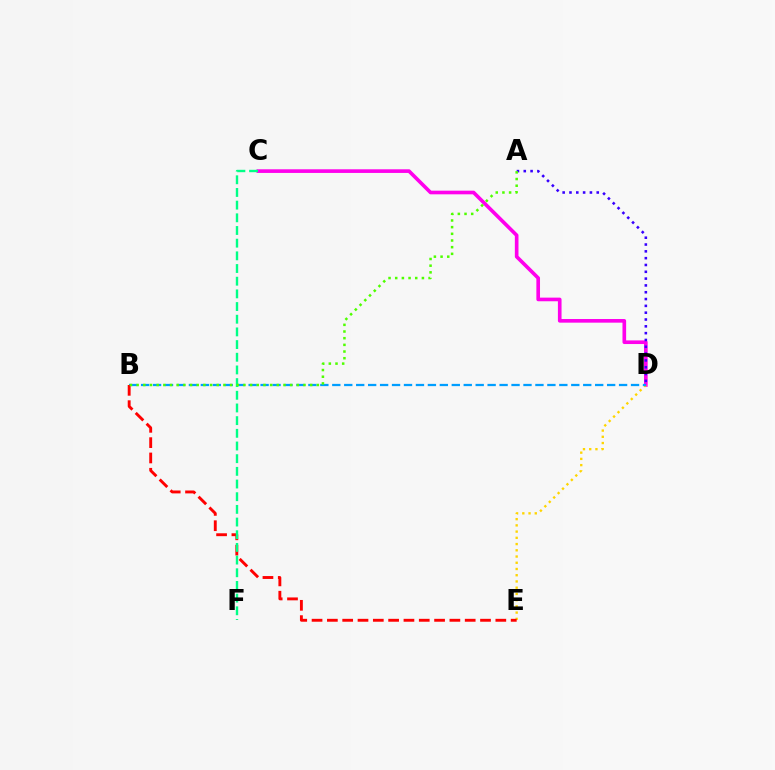{('C', 'D'): [{'color': '#ff00ed', 'line_style': 'solid', 'thickness': 2.62}], ('D', 'E'): [{'color': '#ffd500', 'line_style': 'dotted', 'thickness': 1.69}], ('B', 'D'): [{'color': '#009eff', 'line_style': 'dashed', 'thickness': 1.62}], ('B', 'E'): [{'color': '#ff0000', 'line_style': 'dashed', 'thickness': 2.08}], ('A', 'D'): [{'color': '#3700ff', 'line_style': 'dotted', 'thickness': 1.85}], ('C', 'F'): [{'color': '#00ff86', 'line_style': 'dashed', 'thickness': 1.72}], ('A', 'B'): [{'color': '#4fff00', 'line_style': 'dotted', 'thickness': 1.81}]}